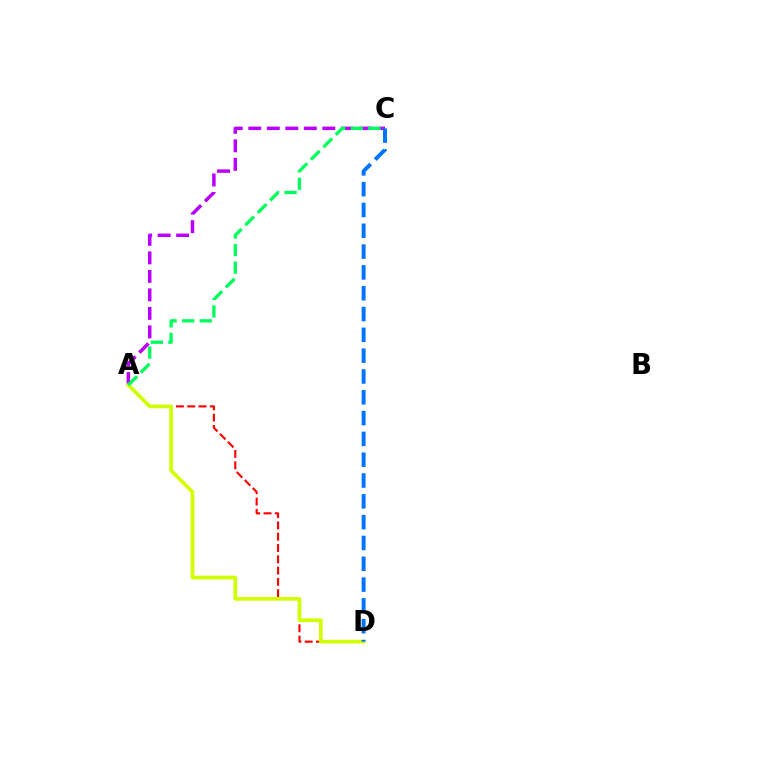{('A', 'D'): [{'color': '#ff0000', 'line_style': 'dashed', 'thickness': 1.54}, {'color': '#d1ff00', 'line_style': 'solid', 'thickness': 2.67}], ('A', 'C'): [{'color': '#b900ff', 'line_style': 'dashed', 'thickness': 2.51}, {'color': '#00ff5c', 'line_style': 'dashed', 'thickness': 2.39}], ('C', 'D'): [{'color': '#0074ff', 'line_style': 'dashed', 'thickness': 2.83}]}